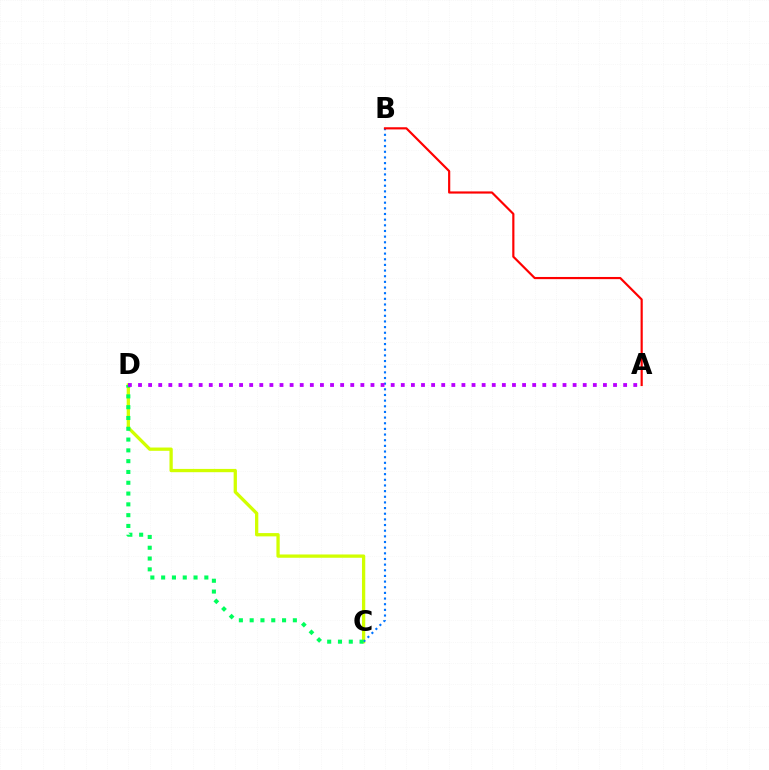{('C', 'D'): [{'color': '#d1ff00', 'line_style': 'solid', 'thickness': 2.37}, {'color': '#00ff5c', 'line_style': 'dotted', 'thickness': 2.93}], ('B', 'C'): [{'color': '#0074ff', 'line_style': 'dotted', 'thickness': 1.54}], ('A', 'D'): [{'color': '#b900ff', 'line_style': 'dotted', 'thickness': 2.75}], ('A', 'B'): [{'color': '#ff0000', 'line_style': 'solid', 'thickness': 1.57}]}